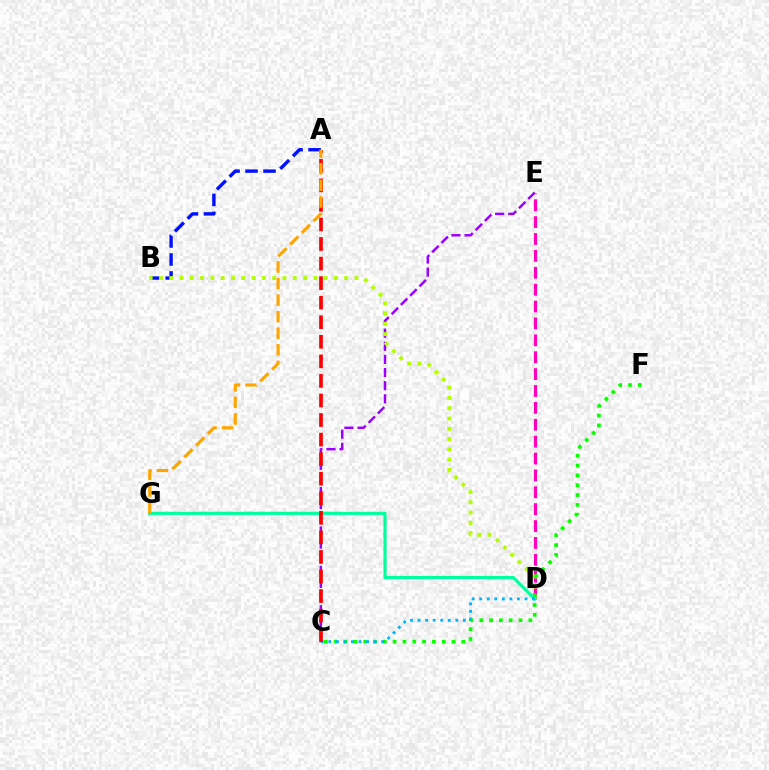{('A', 'B'): [{'color': '#0010ff', 'line_style': 'dashed', 'thickness': 2.44}], ('D', 'E'): [{'color': '#ff00bd', 'line_style': 'dashed', 'thickness': 2.29}], ('C', 'E'): [{'color': '#9b00ff', 'line_style': 'dashed', 'thickness': 1.78}], ('B', 'D'): [{'color': '#b3ff00', 'line_style': 'dotted', 'thickness': 2.8}], ('C', 'F'): [{'color': '#08ff00', 'line_style': 'dotted', 'thickness': 2.67}], ('D', 'G'): [{'color': '#00ff9d', 'line_style': 'solid', 'thickness': 2.27}], ('C', 'D'): [{'color': '#00b5ff', 'line_style': 'dotted', 'thickness': 2.05}], ('A', 'C'): [{'color': '#ff0000', 'line_style': 'dashed', 'thickness': 2.66}], ('A', 'G'): [{'color': '#ffa500', 'line_style': 'dashed', 'thickness': 2.25}]}